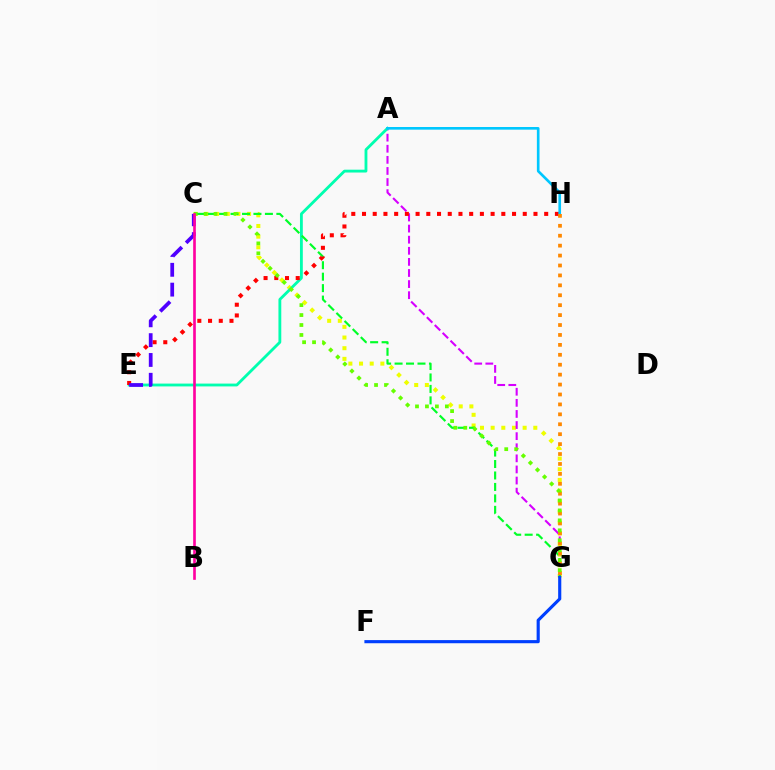{('C', 'G'): [{'color': '#eeff00', 'line_style': 'dotted', 'thickness': 2.9}, {'color': '#00ff27', 'line_style': 'dashed', 'thickness': 1.56}, {'color': '#66ff00', 'line_style': 'dotted', 'thickness': 2.7}], ('A', 'G'): [{'color': '#d600ff', 'line_style': 'dashed', 'thickness': 1.51}], ('A', 'E'): [{'color': '#00ffaf', 'line_style': 'solid', 'thickness': 2.04}], ('E', 'H'): [{'color': '#ff0000', 'line_style': 'dotted', 'thickness': 2.91}], ('A', 'H'): [{'color': '#00c7ff', 'line_style': 'solid', 'thickness': 1.91}], ('G', 'H'): [{'color': '#ff8800', 'line_style': 'dotted', 'thickness': 2.7}], ('C', 'E'): [{'color': '#4f00ff', 'line_style': 'dashed', 'thickness': 2.69}], ('F', 'G'): [{'color': '#003fff', 'line_style': 'solid', 'thickness': 2.26}], ('B', 'C'): [{'color': '#ff00a0', 'line_style': 'solid', 'thickness': 1.91}]}